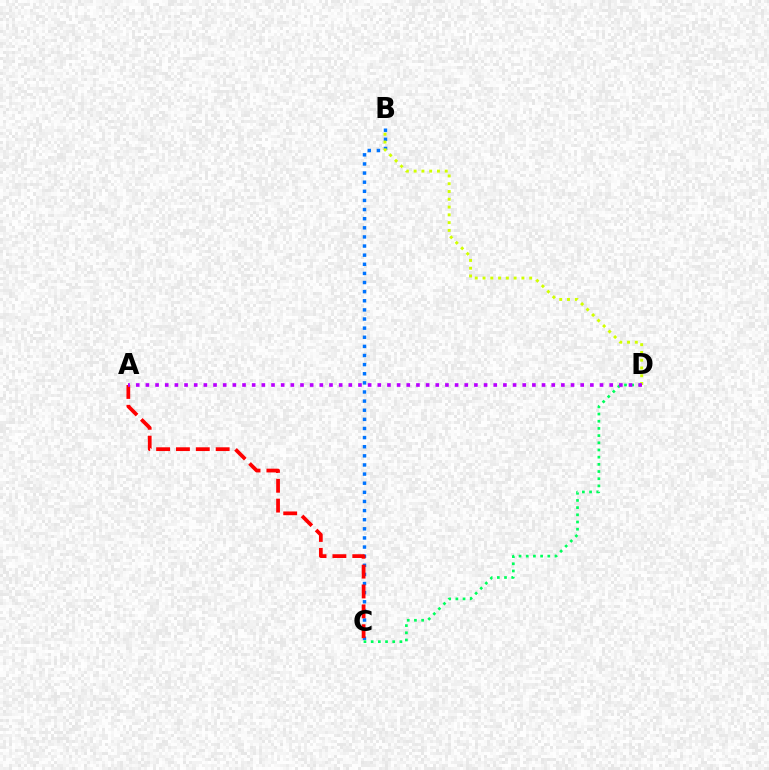{('B', 'C'): [{'color': '#0074ff', 'line_style': 'dotted', 'thickness': 2.48}], ('B', 'D'): [{'color': '#d1ff00', 'line_style': 'dotted', 'thickness': 2.11}], ('C', 'D'): [{'color': '#00ff5c', 'line_style': 'dotted', 'thickness': 1.95}], ('A', 'C'): [{'color': '#ff0000', 'line_style': 'dashed', 'thickness': 2.7}], ('A', 'D'): [{'color': '#b900ff', 'line_style': 'dotted', 'thickness': 2.63}]}